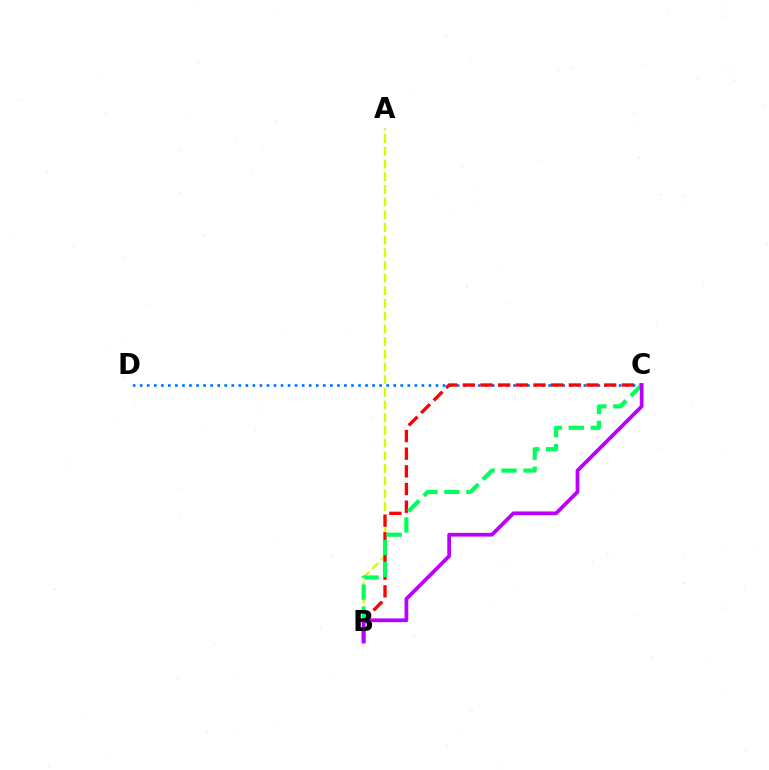{('A', 'B'): [{'color': '#d1ff00', 'line_style': 'dashed', 'thickness': 1.72}], ('C', 'D'): [{'color': '#0074ff', 'line_style': 'dotted', 'thickness': 1.91}], ('B', 'C'): [{'color': '#ff0000', 'line_style': 'dashed', 'thickness': 2.4}, {'color': '#00ff5c', 'line_style': 'dashed', 'thickness': 2.99}, {'color': '#b900ff', 'line_style': 'solid', 'thickness': 2.7}]}